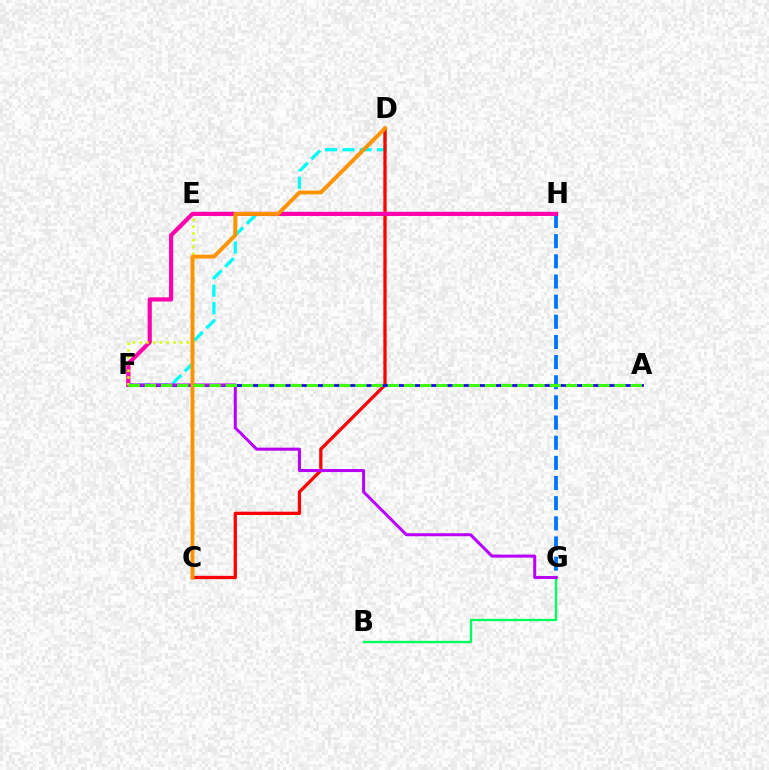{('D', 'F'): [{'color': '#00fff6', 'line_style': 'dashed', 'thickness': 2.35}], ('B', 'G'): [{'color': '#00ff5c', 'line_style': 'solid', 'thickness': 1.67}], ('C', 'D'): [{'color': '#ff0000', 'line_style': 'solid', 'thickness': 2.36}, {'color': '#ff9400', 'line_style': 'solid', 'thickness': 2.82}], ('A', 'F'): [{'color': '#2500ff', 'line_style': 'solid', 'thickness': 2.01}, {'color': '#3dff00', 'line_style': 'dashed', 'thickness': 2.2}], ('G', 'H'): [{'color': '#0074ff', 'line_style': 'dashed', 'thickness': 2.74}], ('F', 'H'): [{'color': '#ff00ac', 'line_style': 'solid', 'thickness': 3.0}], ('F', 'G'): [{'color': '#b900ff', 'line_style': 'solid', 'thickness': 2.18}], ('E', 'F'): [{'color': '#d1ff00', 'line_style': 'dotted', 'thickness': 1.83}]}